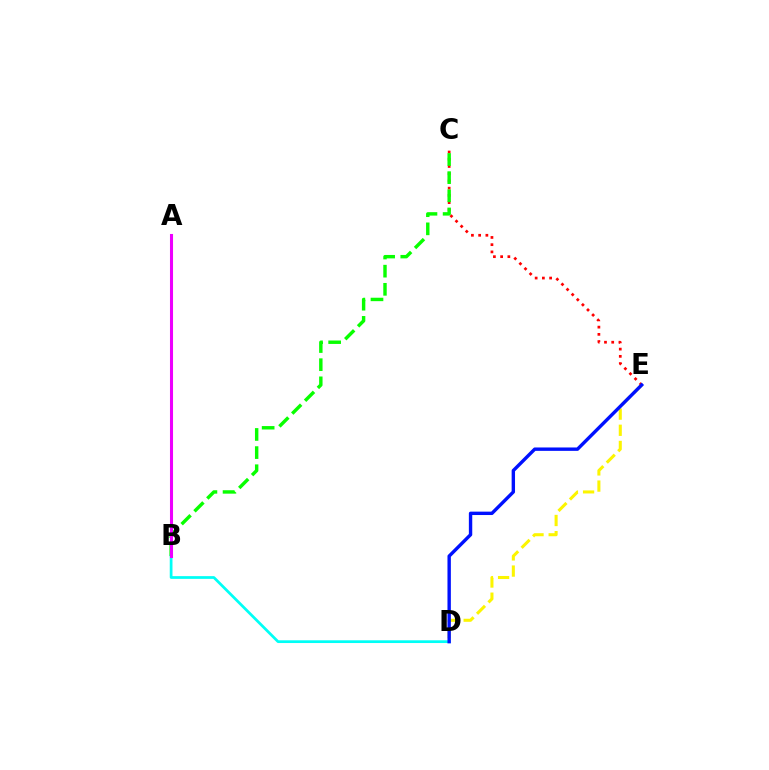{('C', 'E'): [{'color': '#ff0000', 'line_style': 'dotted', 'thickness': 1.96}], ('B', 'C'): [{'color': '#08ff00', 'line_style': 'dashed', 'thickness': 2.46}], ('B', 'D'): [{'color': '#00fff6', 'line_style': 'solid', 'thickness': 1.97}], ('A', 'B'): [{'color': '#ee00ff', 'line_style': 'solid', 'thickness': 2.2}], ('D', 'E'): [{'color': '#fcf500', 'line_style': 'dashed', 'thickness': 2.2}, {'color': '#0010ff', 'line_style': 'solid', 'thickness': 2.44}]}